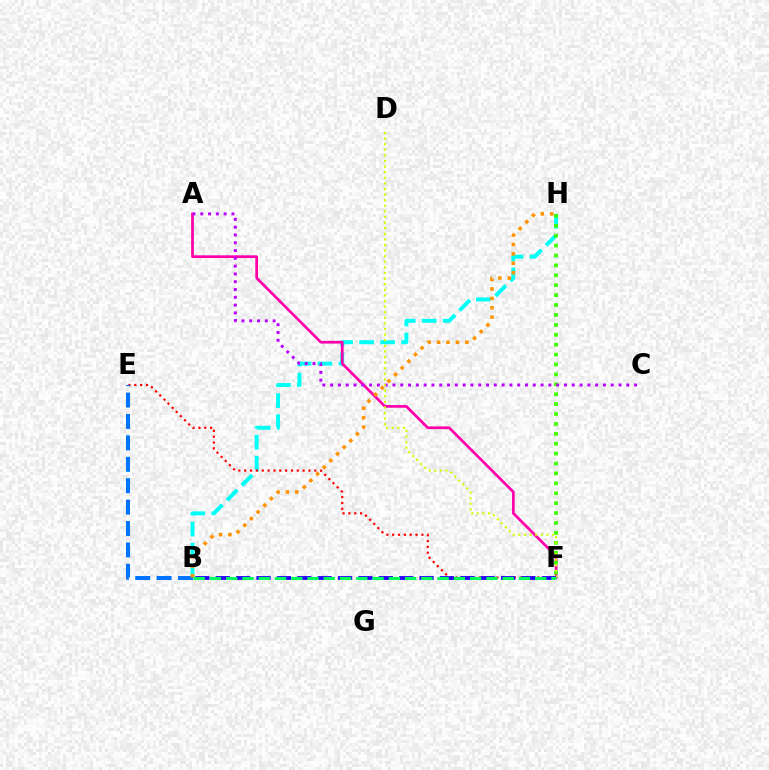{('B', 'H'): [{'color': '#00fff6', 'line_style': 'dashed', 'thickness': 2.85}, {'color': '#ff9400', 'line_style': 'dotted', 'thickness': 2.56}], ('E', 'F'): [{'color': '#ff0000', 'line_style': 'dotted', 'thickness': 1.59}], ('A', 'F'): [{'color': '#ff00ac', 'line_style': 'solid', 'thickness': 1.96}], ('F', 'H'): [{'color': '#3dff00', 'line_style': 'dotted', 'thickness': 2.69}], ('A', 'C'): [{'color': '#b900ff', 'line_style': 'dotted', 'thickness': 2.12}], ('D', 'F'): [{'color': '#d1ff00', 'line_style': 'dotted', 'thickness': 1.52}], ('B', 'E'): [{'color': '#0074ff', 'line_style': 'dashed', 'thickness': 2.91}], ('B', 'F'): [{'color': '#2500ff', 'line_style': 'dashed', 'thickness': 2.77}, {'color': '#00ff5c', 'line_style': 'dashed', 'thickness': 2.21}]}